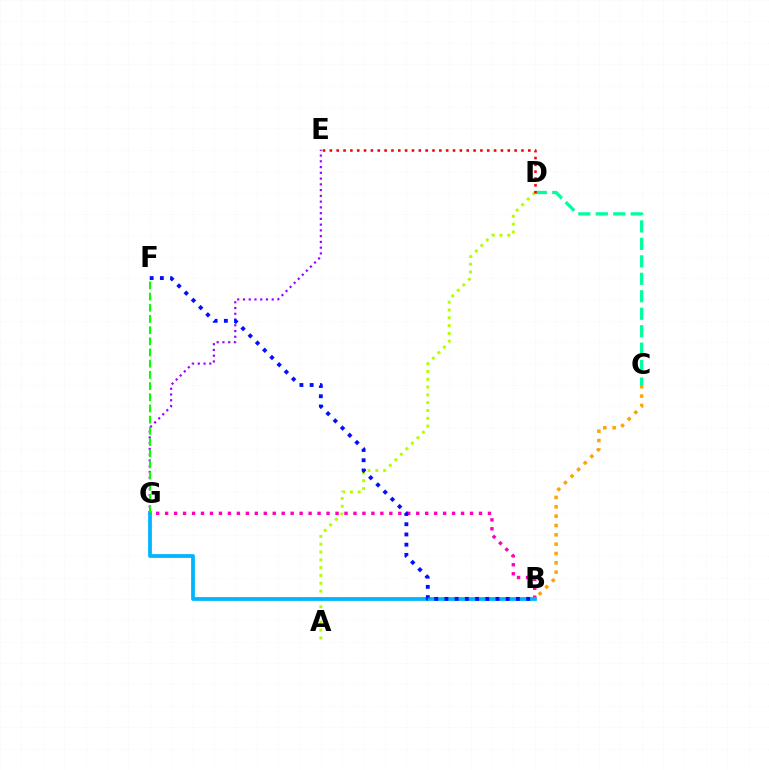{('C', 'D'): [{'color': '#00ff9d', 'line_style': 'dashed', 'thickness': 2.37}], ('A', 'D'): [{'color': '#b3ff00', 'line_style': 'dotted', 'thickness': 2.12}], ('B', 'G'): [{'color': '#ff00bd', 'line_style': 'dotted', 'thickness': 2.44}, {'color': '#00b5ff', 'line_style': 'solid', 'thickness': 2.71}], ('D', 'E'): [{'color': '#ff0000', 'line_style': 'dotted', 'thickness': 1.86}], ('E', 'G'): [{'color': '#9b00ff', 'line_style': 'dotted', 'thickness': 1.56}], ('B', 'C'): [{'color': '#ffa500', 'line_style': 'dotted', 'thickness': 2.54}], ('B', 'F'): [{'color': '#0010ff', 'line_style': 'dotted', 'thickness': 2.78}], ('F', 'G'): [{'color': '#08ff00', 'line_style': 'dashed', 'thickness': 1.52}]}